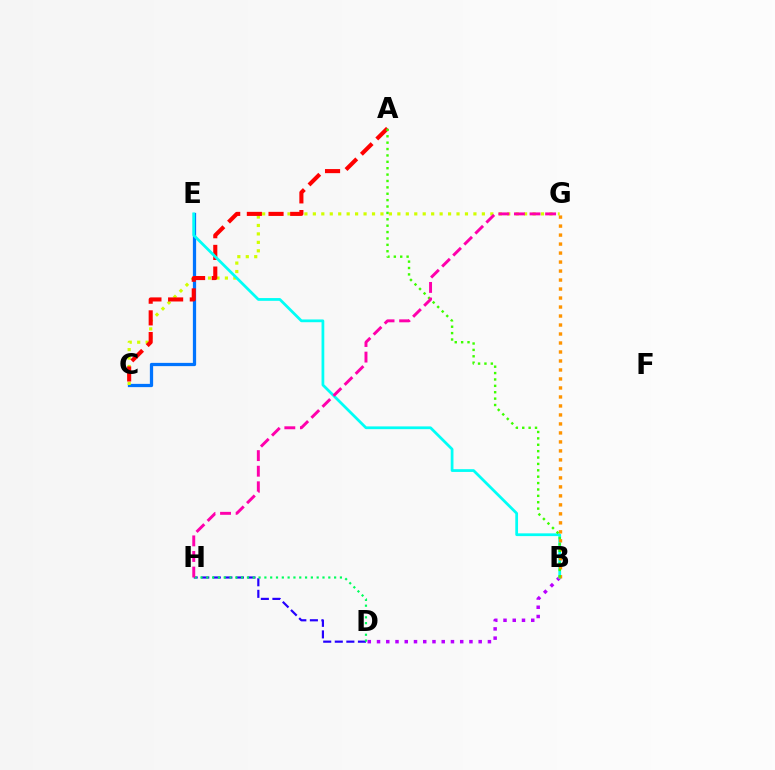{('B', 'D'): [{'color': '#b900ff', 'line_style': 'dotted', 'thickness': 2.51}], ('C', 'E'): [{'color': '#0074ff', 'line_style': 'solid', 'thickness': 2.35}], ('C', 'G'): [{'color': '#d1ff00', 'line_style': 'dotted', 'thickness': 2.3}], ('D', 'H'): [{'color': '#2500ff', 'line_style': 'dashed', 'thickness': 1.57}, {'color': '#00ff5c', 'line_style': 'dotted', 'thickness': 1.58}], ('A', 'C'): [{'color': '#ff0000', 'line_style': 'dashed', 'thickness': 2.94}], ('B', 'E'): [{'color': '#00fff6', 'line_style': 'solid', 'thickness': 1.98}], ('B', 'G'): [{'color': '#ff9400', 'line_style': 'dotted', 'thickness': 2.44}], ('A', 'B'): [{'color': '#3dff00', 'line_style': 'dotted', 'thickness': 1.74}], ('G', 'H'): [{'color': '#ff00ac', 'line_style': 'dashed', 'thickness': 2.12}]}